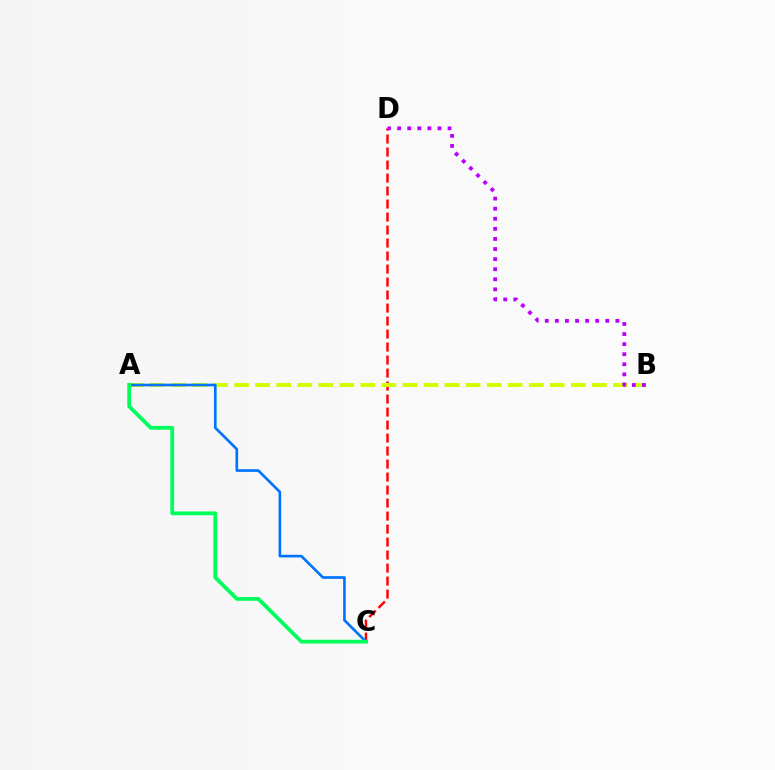{('C', 'D'): [{'color': '#ff0000', 'line_style': 'dashed', 'thickness': 1.77}], ('A', 'B'): [{'color': '#d1ff00', 'line_style': 'dashed', 'thickness': 2.86}], ('A', 'C'): [{'color': '#0074ff', 'line_style': 'solid', 'thickness': 1.91}, {'color': '#00ff5c', 'line_style': 'solid', 'thickness': 2.72}], ('B', 'D'): [{'color': '#b900ff', 'line_style': 'dotted', 'thickness': 2.74}]}